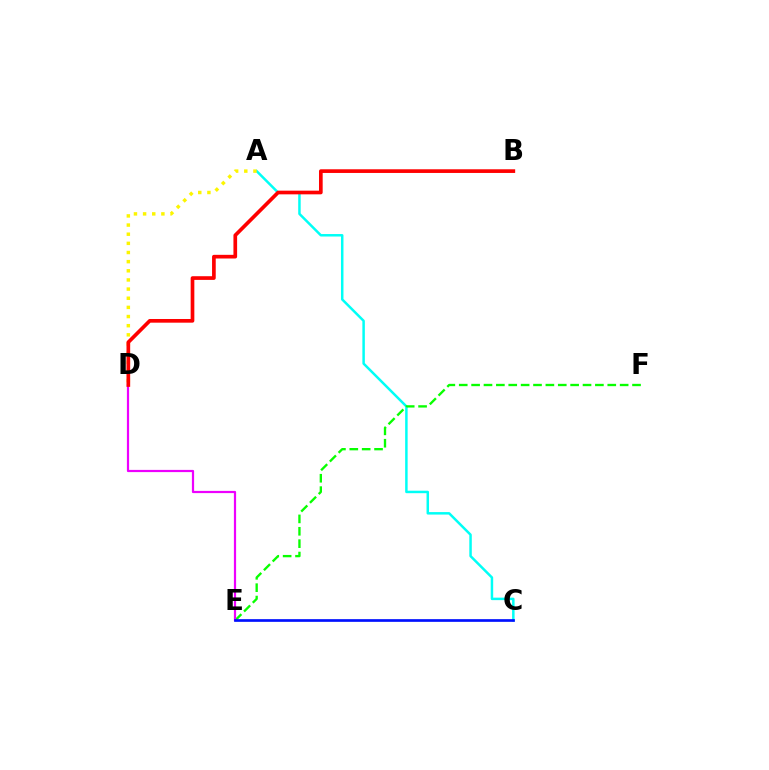{('A', 'C'): [{'color': '#00fff6', 'line_style': 'solid', 'thickness': 1.79}], ('A', 'D'): [{'color': '#fcf500', 'line_style': 'dotted', 'thickness': 2.49}], ('E', 'F'): [{'color': '#08ff00', 'line_style': 'dashed', 'thickness': 1.68}], ('D', 'E'): [{'color': '#ee00ff', 'line_style': 'solid', 'thickness': 1.59}], ('B', 'D'): [{'color': '#ff0000', 'line_style': 'solid', 'thickness': 2.65}], ('C', 'E'): [{'color': '#0010ff', 'line_style': 'solid', 'thickness': 1.94}]}